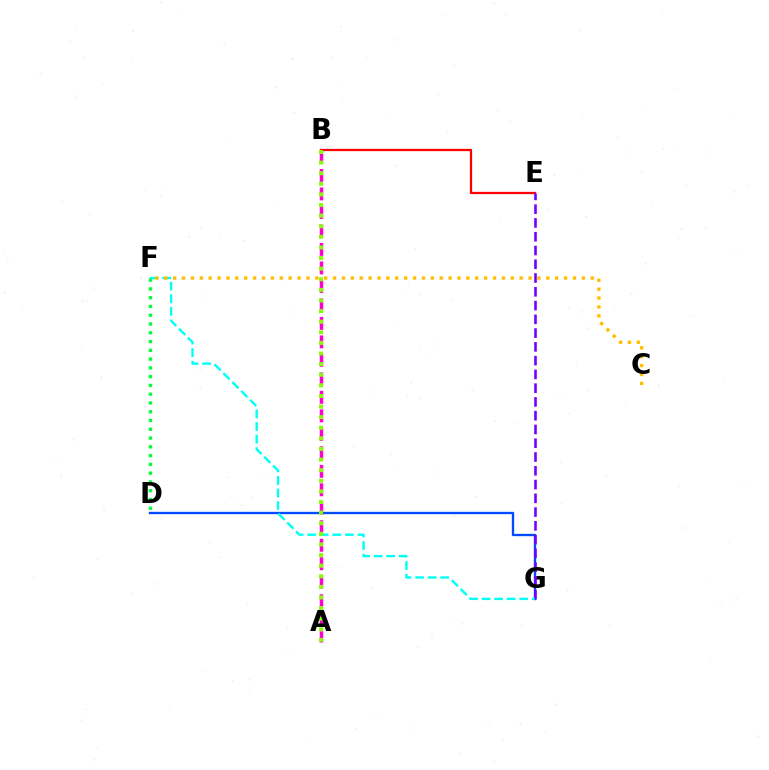{('D', 'G'): [{'color': '#004bff', 'line_style': 'solid', 'thickness': 1.69}], ('B', 'E'): [{'color': '#ff0000', 'line_style': 'solid', 'thickness': 1.63}], ('E', 'G'): [{'color': '#7200ff', 'line_style': 'dashed', 'thickness': 1.87}], ('F', 'G'): [{'color': '#00fff6', 'line_style': 'dashed', 'thickness': 1.71}], ('D', 'F'): [{'color': '#00ff39', 'line_style': 'dotted', 'thickness': 2.38}], ('A', 'B'): [{'color': '#ff00cf', 'line_style': 'dashed', 'thickness': 2.51}, {'color': '#84ff00', 'line_style': 'dotted', 'thickness': 2.88}], ('C', 'F'): [{'color': '#ffbd00', 'line_style': 'dotted', 'thickness': 2.41}]}